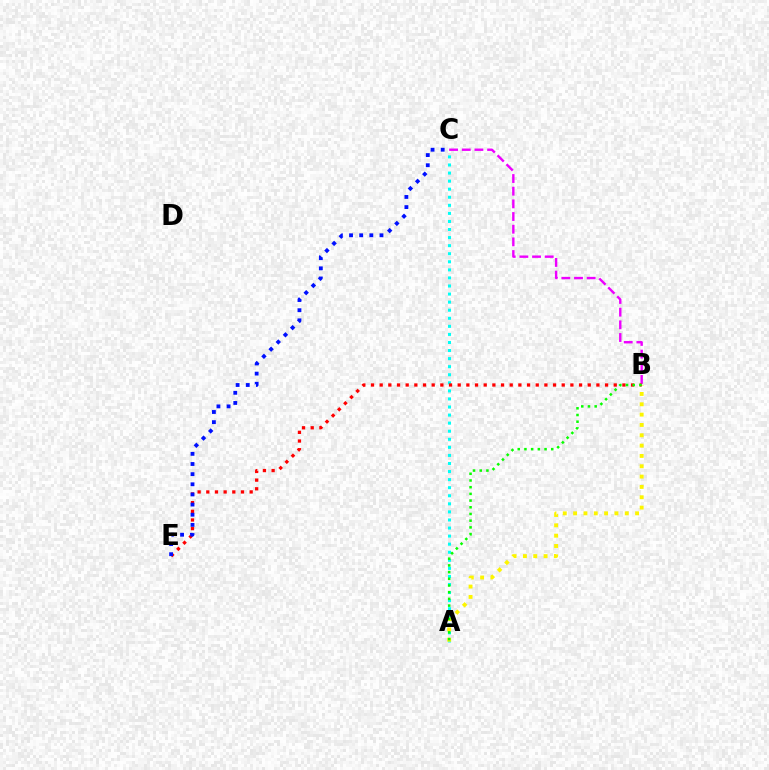{('B', 'C'): [{'color': '#ee00ff', 'line_style': 'dashed', 'thickness': 1.72}], ('A', 'C'): [{'color': '#00fff6', 'line_style': 'dotted', 'thickness': 2.19}], ('A', 'B'): [{'color': '#fcf500', 'line_style': 'dotted', 'thickness': 2.81}, {'color': '#08ff00', 'line_style': 'dotted', 'thickness': 1.82}], ('B', 'E'): [{'color': '#ff0000', 'line_style': 'dotted', 'thickness': 2.36}], ('C', 'E'): [{'color': '#0010ff', 'line_style': 'dotted', 'thickness': 2.76}]}